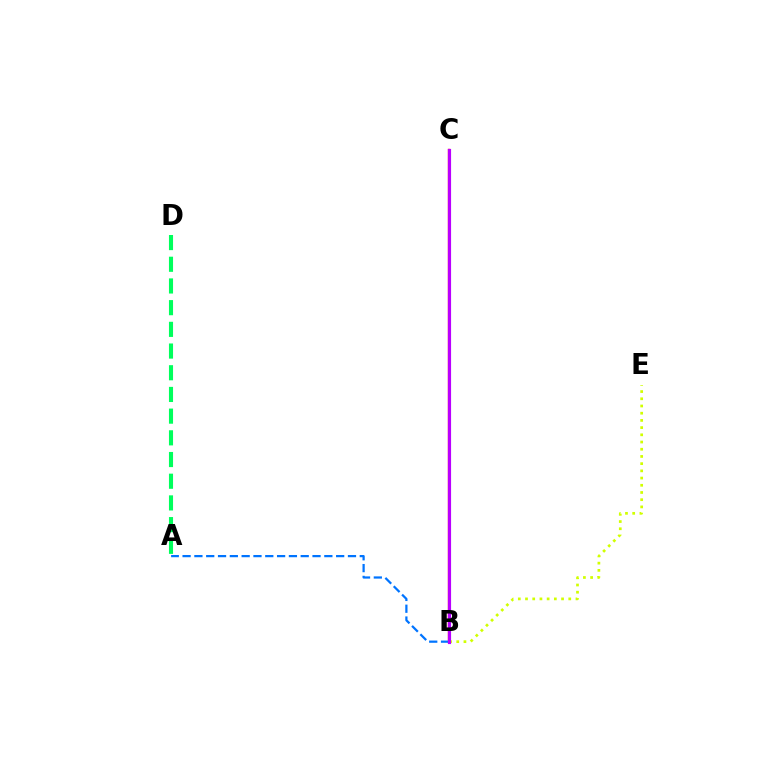{('A', 'D'): [{'color': '#00ff5c', 'line_style': 'dashed', 'thickness': 2.95}], ('B', 'C'): [{'color': '#ff0000', 'line_style': 'solid', 'thickness': 1.69}, {'color': '#b900ff', 'line_style': 'solid', 'thickness': 2.27}], ('B', 'E'): [{'color': '#d1ff00', 'line_style': 'dotted', 'thickness': 1.96}], ('A', 'B'): [{'color': '#0074ff', 'line_style': 'dashed', 'thickness': 1.6}]}